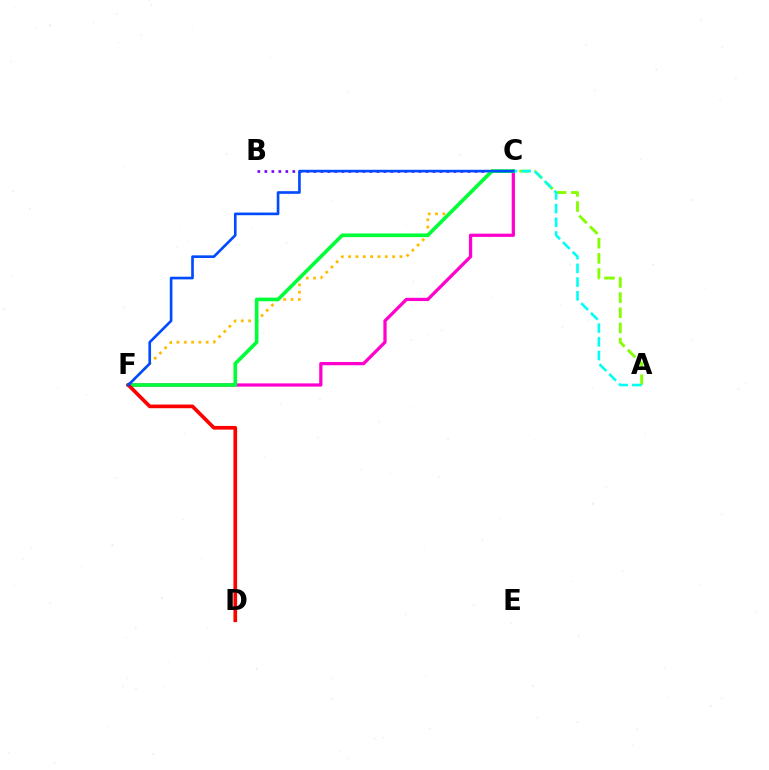{('A', 'C'): [{'color': '#84ff00', 'line_style': 'dashed', 'thickness': 2.06}, {'color': '#00fff6', 'line_style': 'dashed', 'thickness': 1.86}], ('C', 'F'): [{'color': '#ff00cf', 'line_style': 'solid', 'thickness': 2.34}, {'color': '#ffbd00', 'line_style': 'dotted', 'thickness': 1.99}, {'color': '#00ff39', 'line_style': 'solid', 'thickness': 2.62}, {'color': '#004bff', 'line_style': 'solid', 'thickness': 1.91}], ('B', 'C'): [{'color': '#7200ff', 'line_style': 'dotted', 'thickness': 1.9}], ('D', 'F'): [{'color': '#ff0000', 'line_style': 'solid', 'thickness': 2.64}]}